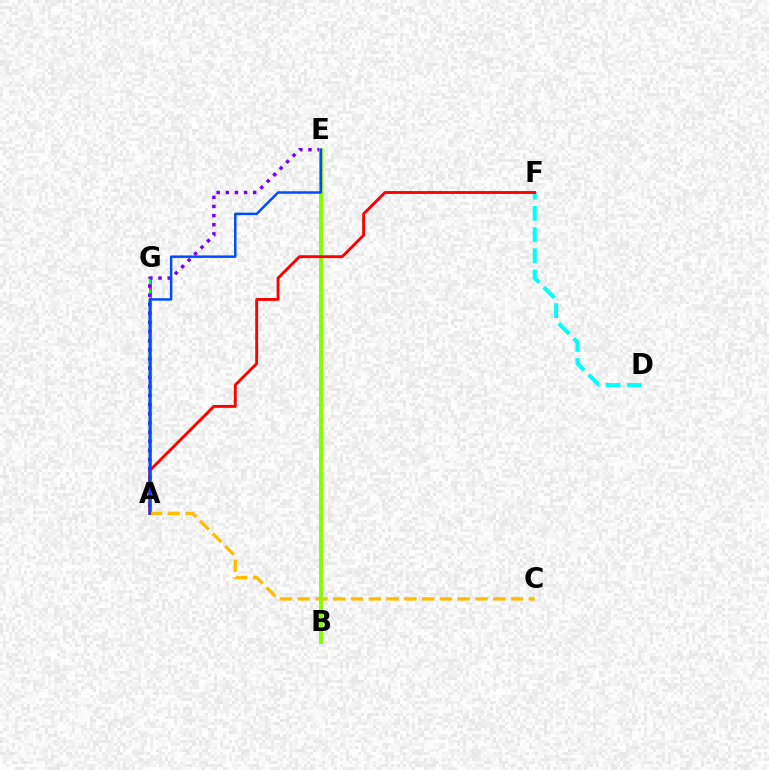{('A', 'G'): [{'color': '#ff00cf', 'line_style': 'solid', 'thickness': 2.03}, {'color': '#00ff39', 'line_style': 'dashed', 'thickness': 1.61}], ('A', 'E'): [{'color': '#7200ff', 'line_style': 'dotted', 'thickness': 2.48}, {'color': '#004bff', 'line_style': 'solid', 'thickness': 1.79}], ('D', 'F'): [{'color': '#00fff6', 'line_style': 'dashed', 'thickness': 2.89}], ('A', 'C'): [{'color': '#ffbd00', 'line_style': 'dashed', 'thickness': 2.42}], ('B', 'E'): [{'color': '#84ff00', 'line_style': 'solid', 'thickness': 2.83}], ('A', 'F'): [{'color': '#ff0000', 'line_style': 'solid', 'thickness': 2.07}]}